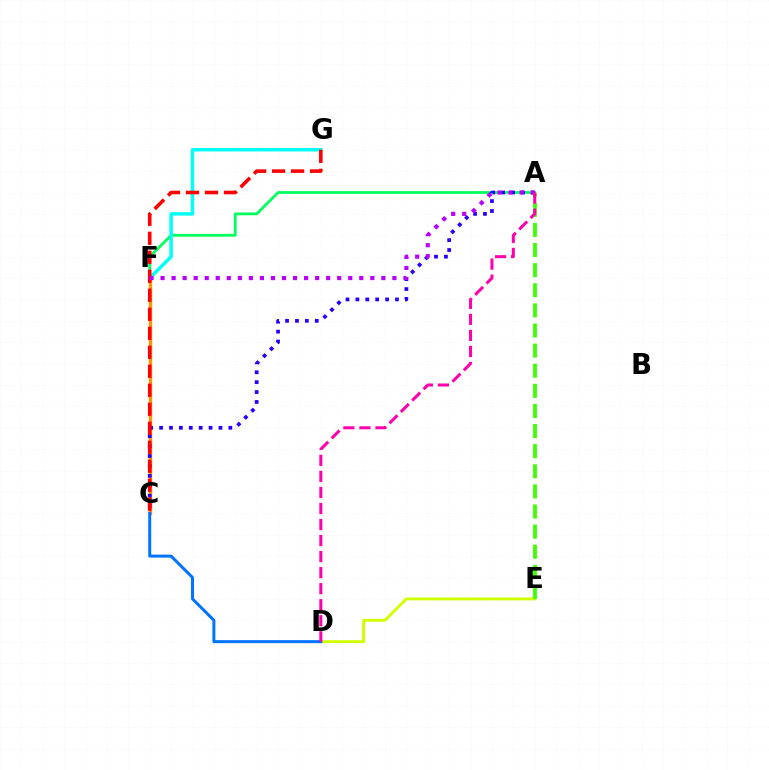{('C', 'F'): [{'color': '#ff9400', 'line_style': 'solid', 'thickness': 2.41}], ('A', 'F'): [{'color': '#00ff5c', 'line_style': 'solid', 'thickness': 2.0}, {'color': '#b900ff', 'line_style': 'dotted', 'thickness': 3.0}], ('D', 'E'): [{'color': '#d1ff00', 'line_style': 'solid', 'thickness': 2.08}], ('F', 'G'): [{'color': '#00fff6', 'line_style': 'solid', 'thickness': 2.5}], ('A', 'C'): [{'color': '#2500ff', 'line_style': 'dotted', 'thickness': 2.69}], ('C', 'D'): [{'color': '#0074ff', 'line_style': 'solid', 'thickness': 2.16}], ('A', 'E'): [{'color': '#3dff00', 'line_style': 'dashed', 'thickness': 2.73}], ('C', 'G'): [{'color': '#ff0000', 'line_style': 'dashed', 'thickness': 2.58}], ('A', 'D'): [{'color': '#ff00ac', 'line_style': 'dashed', 'thickness': 2.18}]}